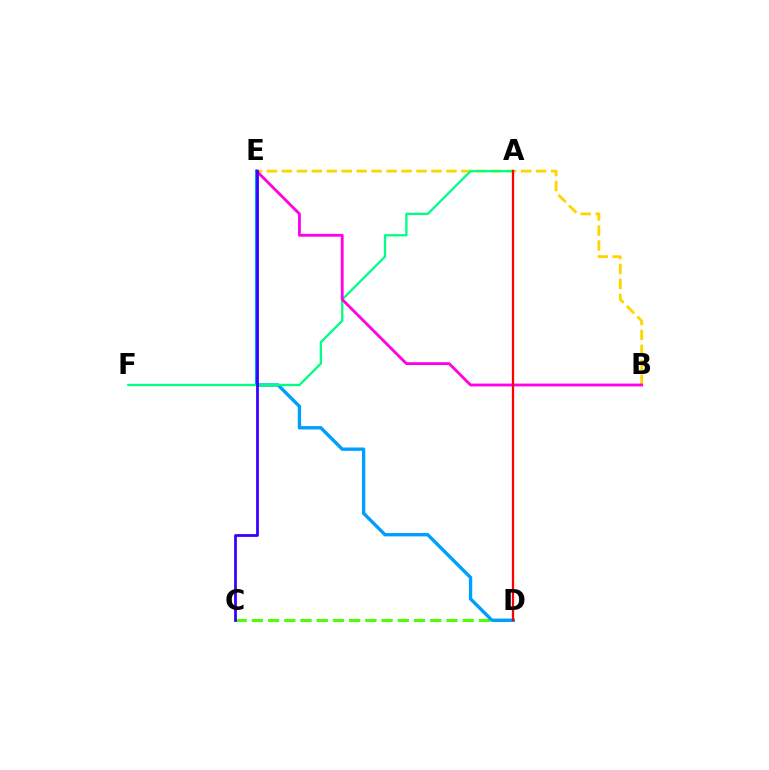{('C', 'D'): [{'color': '#4fff00', 'line_style': 'dashed', 'thickness': 2.2}], ('D', 'E'): [{'color': '#009eff', 'line_style': 'solid', 'thickness': 2.42}], ('B', 'E'): [{'color': '#ffd500', 'line_style': 'dashed', 'thickness': 2.03}, {'color': '#ff00ed', 'line_style': 'solid', 'thickness': 2.05}], ('A', 'F'): [{'color': '#00ff86', 'line_style': 'solid', 'thickness': 1.66}], ('C', 'E'): [{'color': '#3700ff', 'line_style': 'solid', 'thickness': 1.99}], ('A', 'D'): [{'color': '#ff0000', 'line_style': 'solid', 'thickness': 1.63}]}